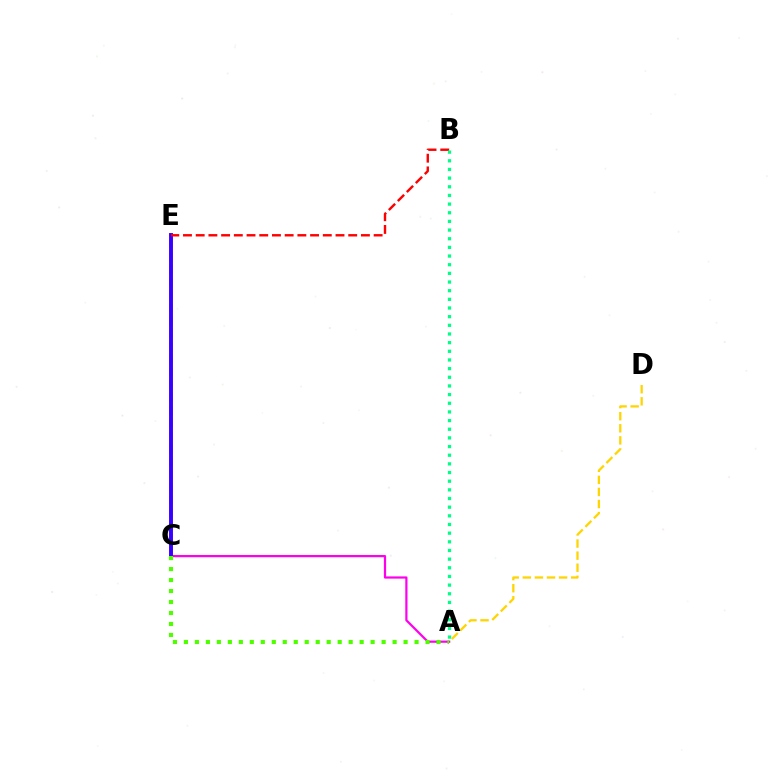{('C', 'E'): [{'color': '#009eff', 'line_style': 'dashed', 'thickness': 1.74}, {'color': '#3700ff', 'line_style': 'solid', 'thickness': 2.81}], ('A', 'C'): [{'color': '#ff00ed', 'line_style': 'solid', 'thickness': 1.59}, {'color': '#4fff00', 'line_style': 'dotted', 'thickness': 2.98}], ('B', 'E'): [{'color': '#ff0000', 'line_style': 'dashed', 'thickness': 1.73}], ('A', 'D'): [{'color': '#ffd500', 'line_style': 'dashed', 'thickness': 1.64}], ('A', 'B'): [{'color': '#00ff86', 'line_style': 'dotted', 'thickness': 2.35}]}